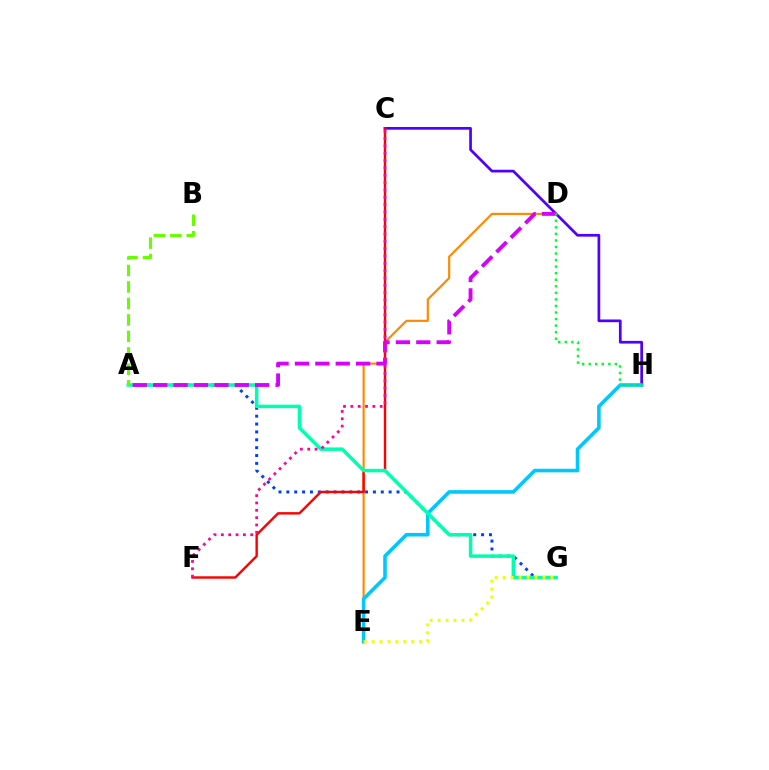{('C', 'H'): [{'color': '#4f00ff', 'line_style': 'solid', 'thickness': 1.95}], ('A', 'G'): [{'color': '#003fff', 'line_style': 'dotted', 'thickness': 2.14}, {'color': '#00ffaf', 'line_style': 'solid', 'thickness': 2.52}], ('D', 'E'): [{'color': '#ff8800', 'line_style': 'solid', 'thickness': 1.56}], ('E', 'H'): [{'color': '#00c7ff', 'line_style': 'solid', 'thickness': 2.57}], ('C', 'F'): [{'color': '#ff0000', 'line_style': 'solid', 'thickness': 1.75}, {'color': '#ff00a0', 'line_style': 'dotted', 'thickness': 1.99}], ('A', 'B'): [{'color': '#66ff00', 'line_style': 'dashed', 'thickness': 2.24}], ('A', 'D'): [{'color': '#d600ff', 'line_style': 'dashed', 'thickness': 2.77}], ('E', 'G'): [{'color': '#eeff00', 'line_style': 'dotted', 'thickness': 2.16}], ('D', 'H'): [{'color': '#00ff27', 'line_style': 'dotted', 'thickness': 1.78}]}